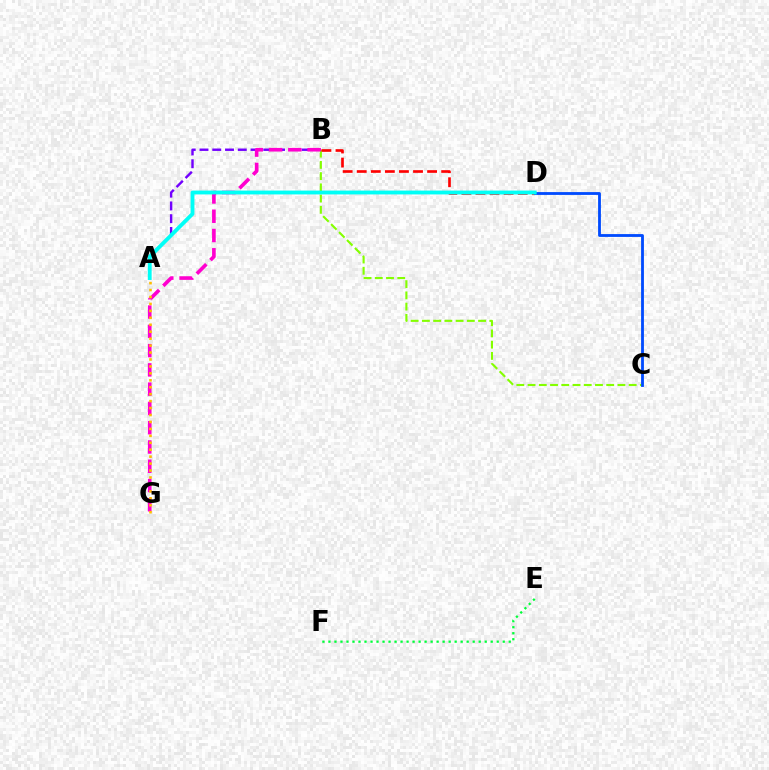{('B', 'C'): [{'color': '#84ff00', 'line_style': 'dashed', 'thickness': 1.53}], ('A', 'B'): [{'color': '#7200ff', 'line_style': 'dashed', 'thickness': 1.73}], ('B', 'D'): [{'color': '#ff0000', 'line_style': 'dashed', 'thickness': 1.91}], ('B', 'G'): [{'color': '#ff00cf', 'line_style': 'dashed', 'thickness': 2.62}], ('A', 'G'): [{'color': '#ffbd00', 'line_style': 'dotted', 'thickness': 1.89}], ('C', 'D'): [{'color': '#004bff', 'line_style': 'solid', 'thickness': 2.03}], ('A', 'D'): [{'color': '#00fff6', 'line_style': 'solid', 'thickness': 2.77}], ('E', 'F'): [{'color': '#00ff39', 'line_style': 'dotted', 'thickness': 1.63}]}